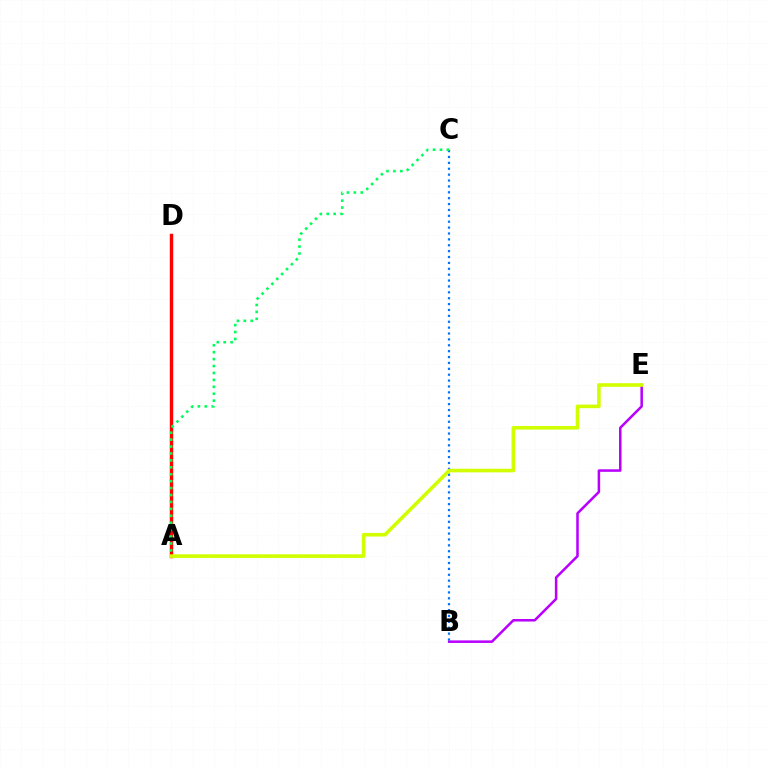{('B', 'E'): [{'color': '#b900ff', 'line_style': 'solid', 'thickness': 1.82}], ('A', 'D'): [{'color': '#ff0000', 'line_style': 'solid', 'thickness': 2.45}], ('B', 'C'): [{'color': '#0074ff', 'line_style': 'dotted', 'thickness': 1.6}], ('A', 'C'): [{'color': '#00ff5c', 'line_style': 'dotted', 'thickness': 1.88}], ('A', 'E'): [{'color': '#d1ff00', 'line_style': 'solid', 'thickness': 2.6}]}